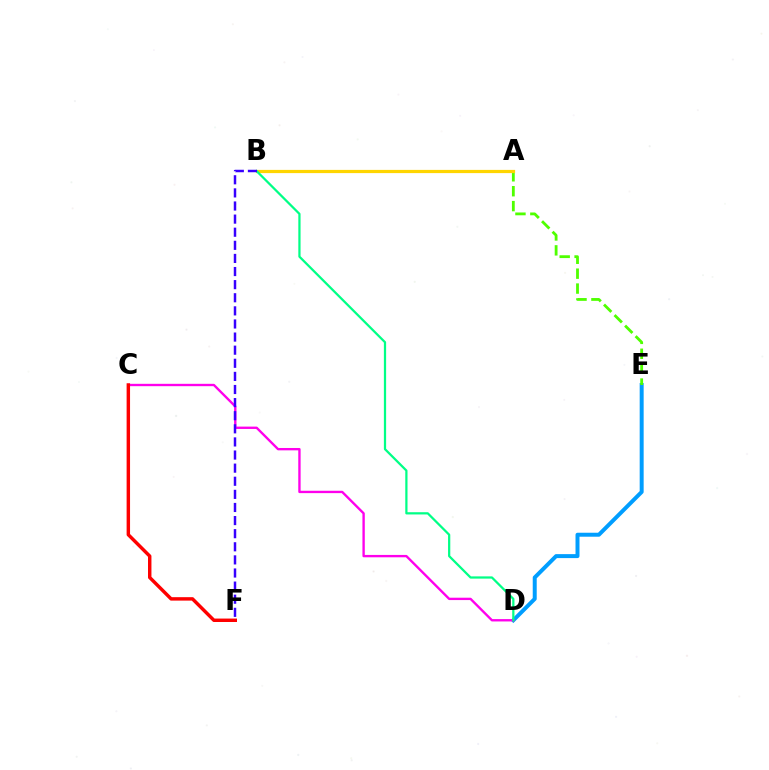{('D', 'E'): [{'color': '#009eff', 'line_style': 'solid', 'thickness': 2.86}], ('A', 'E'): [{'color': '#4fff00', 'line_style': 'dashed', 'thickness': 2.02}], ('C', 'D'): [{'color': '#ff00ed', 'line_style': 'solid', 'thickness': 1.7}], ('A', 'B'): [{'color': '#ffd500', 'line_style': 'solid', 'thickness': 2.32}], ('B', 'D'): [{'color': '#00ff86', 'line_style': 'solid', 'thickness': 1.61}], ('C', 'F'): [{'color': '#ff0000', 'line_style': 'solid', 'thickness': 2.47}], ('B', 'F'): [{'color': '#3700ff', 'line_style': 'dashed', 'thickness': 1.78}]}